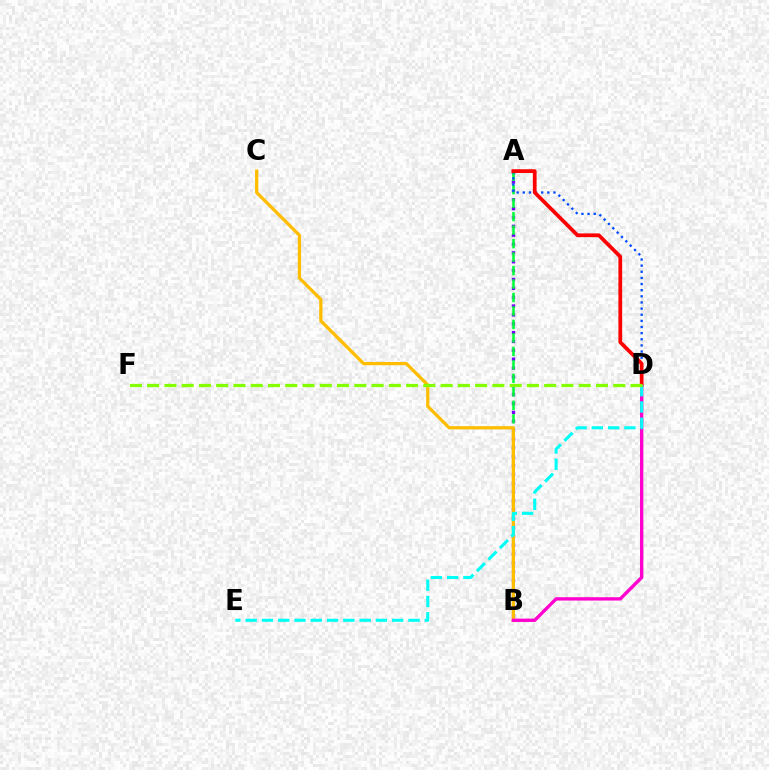{('A', 'B'): [{'color': '#7200ff', 'line_style': 'dotted', 'thickness': 2.41}, {'color': '#00ff39', 'line_style': 'dashed', 'thickness': 1.83}], ('A', 'D'): [{'color': '#004bff', 'line_style': 'dotted', 'thickness': 1.67}, {'color': '#ff0000', 'line_style': 'solid', 'thickness': 2.7}], ('B', 'C'): [{'color': '#ffbd00', 'line_style': 'solid', 'thickness': 2.33}], ('B', 'D'): [{'color': '#ff00cf', 'line_style': 'solid', 'thickness': 2.41}], ('D', 'E'): [{'color': '#00fff6', 'line_style': 'dashed', 'thickness': 2.21}], ('D', 'F'): [{'color': '#84ff00', 'line_style': 'dashed', 'thickness': 2.34}]}